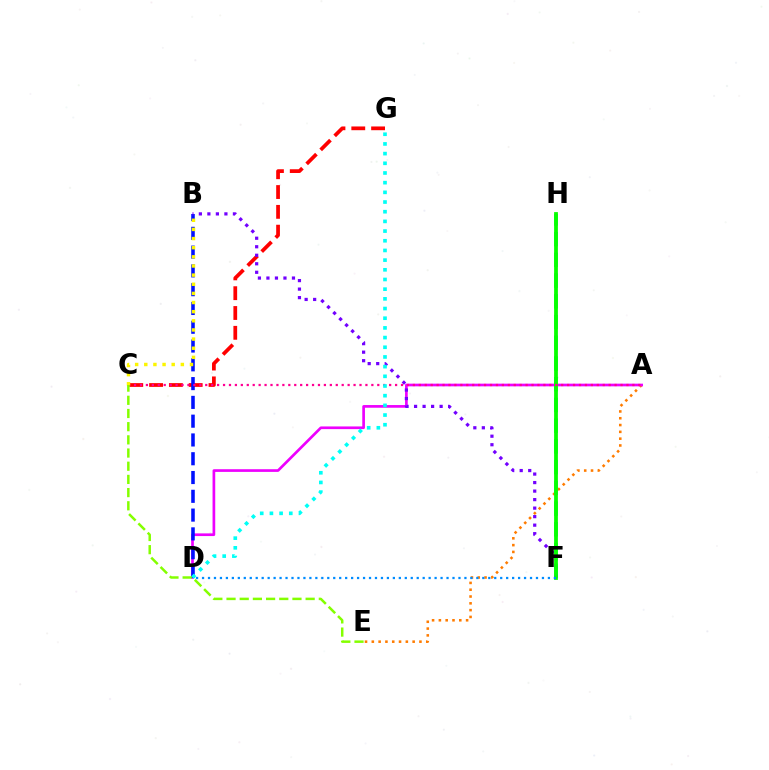{('A', 'E'): [{'color': '#ff7c00', 'line_style': 'dotted', 'thickness': 1.85}], ('C', 'G'): [{'color': '#ff0000', 'line_style': 'dashed', 'thickness': 2.69}], ('A', 'D'): [{'color': '#ee00ff', 'line_style': 'solid', 'thickness': 1.93}], ('F', 'H'): [{'color': '#00ff74', 'line_style': 'dashed', 'thickness': 2.82}, {'color': '#08ff00', 'line_style': 'solid', 'thickness': 2.72}], ('B', 'D'): [{'color': '#0010ff', 'line_style': 'dashed', 'thickness': 2.55}], ('B', 'F'): [{'color': '#7200ff', 'line_style': 'dotted', 'thickness': 2.31}], ('D', 'F'): [{'color': '#008cff', 'line_style': 'dotted', 'thickness': 1.62}], ('A', 'C'): [{'color': '#ff0094', 'line_style': 'dotted', 'thickness': 1.61}], ('D', 'G'): [{'color': '#00fff6', 'line_style': 'dotted', 'thickness': 2.63}], ('B', 'C'): [{'color': '#fcf500', 'line_style': 'dotted', 'thickness': 2.48}], ('C', 'E'): [{'color': '#84ff00', 'line_style': 'dashed', 'thickness': 1.79}]}